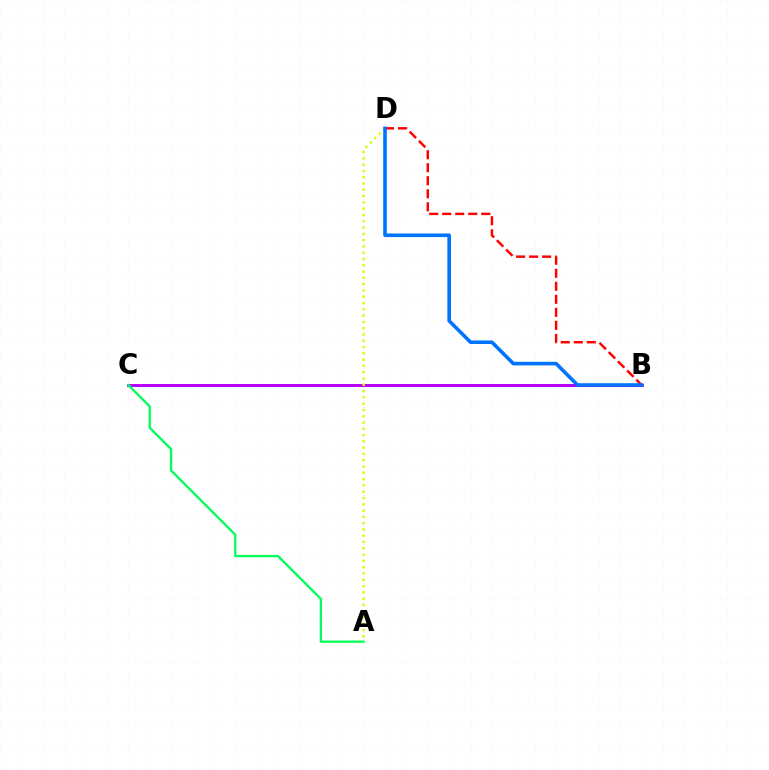{('B', 'C'): [{'color': '#b900ff', 'line_style': 'solid', 'thickness': 2.12}], ('A', 'C'): [{'color': '#00ff5c', 'line_style': 'solid', 'thickness': 1.66}], ('B', 'D'): [{'color': '#ff0000', 'line_style': 'dashed', 'thickness': 1.77}, {'color': '#0074ff', 'line_style': 'solid', 'thickness': 2.59}], ('A', 'D'): [{'color': '#d1ff00', 'line_style': 'dotted', 'thickness': 1.71}]}